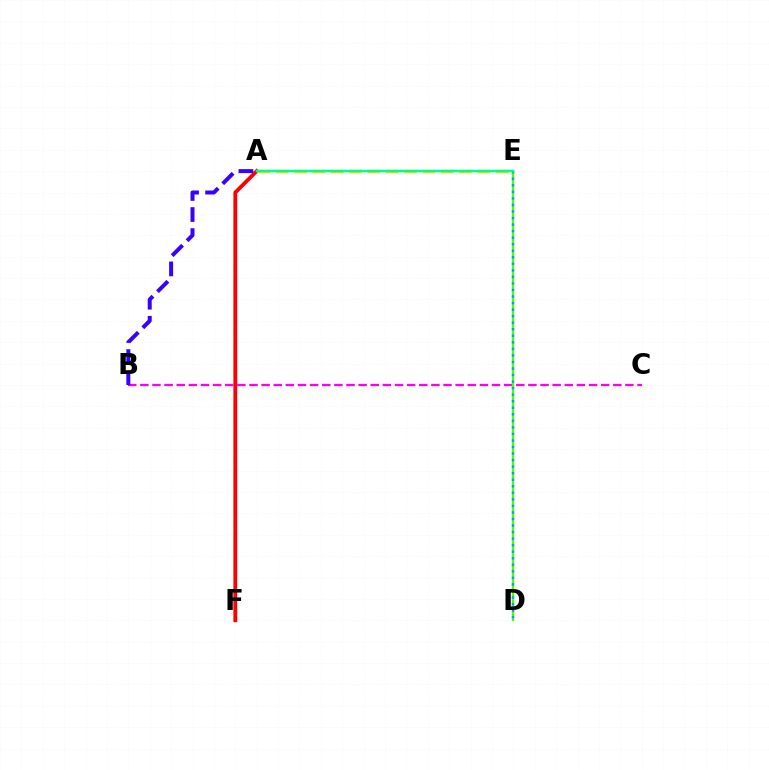{('A', 'F'): [{'color': '#ff0000', 'line_style': 'solid', 'thickness': 2.74}], ('B', 'C'): [{'color': '#ff00ed', 'line_style': 'dashed', 'thickness': 1.65}], ('A', 'B'): [{'color': '#3700ff', 'line_style': 'dashed', 'thickness': 2.86}], ('A', 'E'): [{'color': '#ffd500', 'line_style': 'dashed', 'thickness': 2.49}, {'color': '#00ff86', 'line_style': 'solid', 'thickness': 1.79}], ('D', 'E'): [{'color': '#4fff00', 'line_style': 'solid', 'thickness': 1.67}, {'color': '#009eff', 'line_style': 'dotted', 'thickness': 1.78}]}